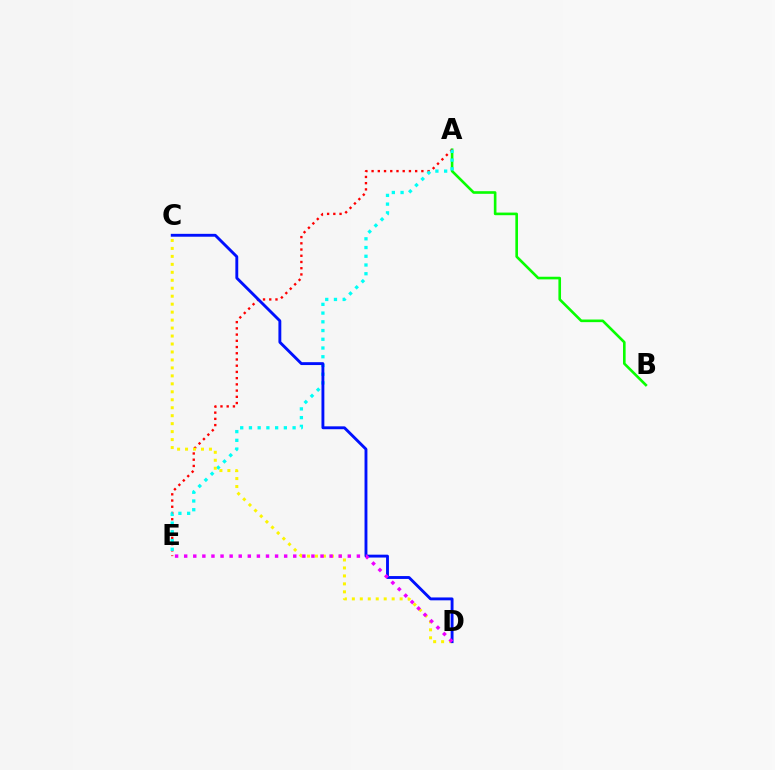{('A', 'B'): [{'color': '#08ff00', 'line_style': 'solid', 'thickness': 1.89}], ('A', 'E'): [{'color': '#ff0000', 'line_style': 'dotted', 'thickness': 1.69}, {'color': '#00fff6', 'line_style': 'dotted', 'thickness': 2.37}], ('C', 'D'): [{'color': '#fcf500', 'line_style': 'dotted', 'thickness': 2.16}, {'color': '#0010ff', 'line_style': 'solid', 'thickness': 2.07}], ('D', 'E'): [{'color': '#ee00ff', 'line_style': 'dotted', 'thickness': 2.47}]}